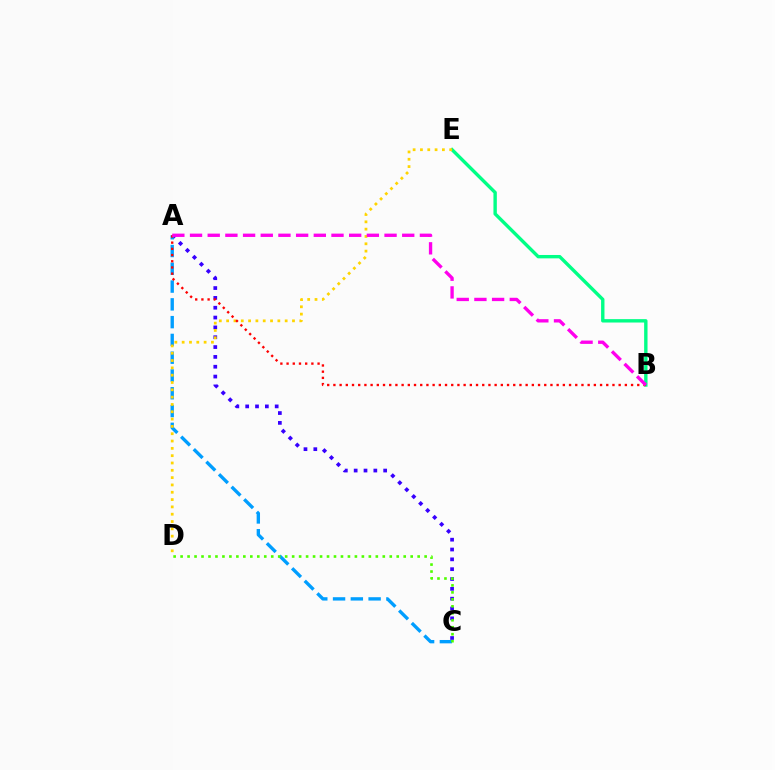{('A', 'C'): [{'color': '#3700ff', 'line_style': 'dotted', 'thickness': 2.67}, {'color': '#009eff', 'line_style': 'dashed', 'thickness': 2.42}], ('B', 'E'): [{'color': '#00ff86', 'line_style': 'solid', 'thickness': 2.44}], ('D', 'E'): [{'color': '#ffd500', 'line_style': 'dotted', 'thickness': 1.99}], ('A', 'B'): [{'color': '#ff0000', 'line_style': 'dotted', 'thickness': 1.68}, {'color': '#ff00ed', 'line_style': 'dashed', 'thickness': 2.4}], ('C', 'D'): [{'color': '#4fff00', 'line_style': 'dotted', 'thickness': 1.89}]}